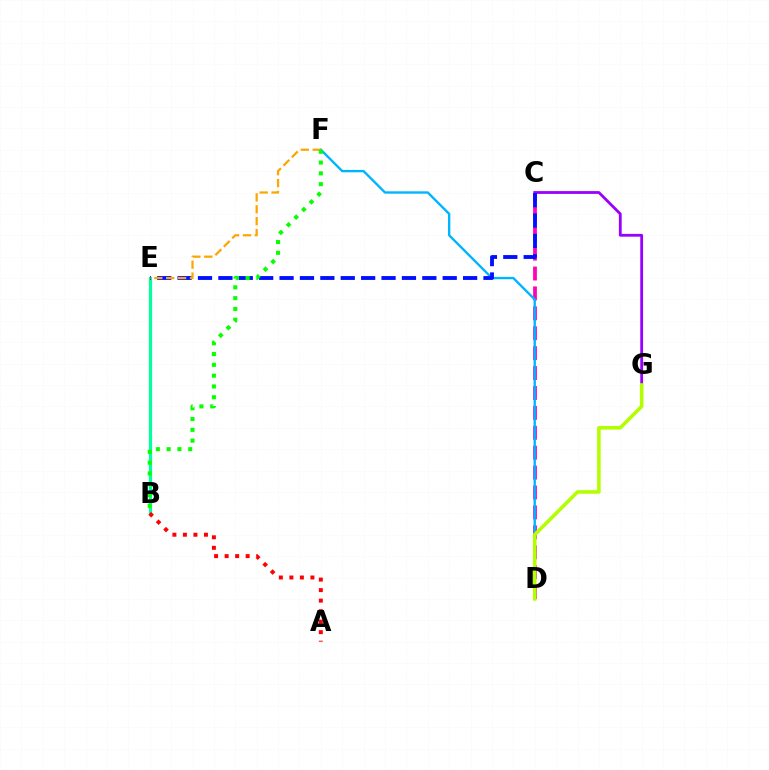{('C', 'G'): [{'color': '#9b00ff', 'line_style': 'solid', 'thickness': 2.02}], ('C', 'D'): [{'color': '#ff00bd', 'line_style': 'dashed', 'thickness': 2.7}], ('D', 'F'): [{'color': '#00b5ff', 'line_style': 'solid', 'thickness': 1.7}], ('D', 'G'): [{'color': '#b3ff00', 'line_style': 'solid', 'thickness': 2.58}], ('B', 'E'): [{'color': '#00ff9d', 'line_style': 'solid', 'thickness': 2.27}], ('A', 'B'): [{'color': '#ff0000', 'line_style': 'dotted', 'thickness': 2.86}], ('C', 'E'): [{'color': '#0010ff', 'line_style': 'dashed', 'thickness': 2.77}], ('E', 'F'): [{'color': '#ffa500', 'line_style': 'dashed', 'thickness': 1.62}], ('B', 'F'): [{'color': '#08ff00', 'line_style': 'dotted', 'thickness': 2.93}]}